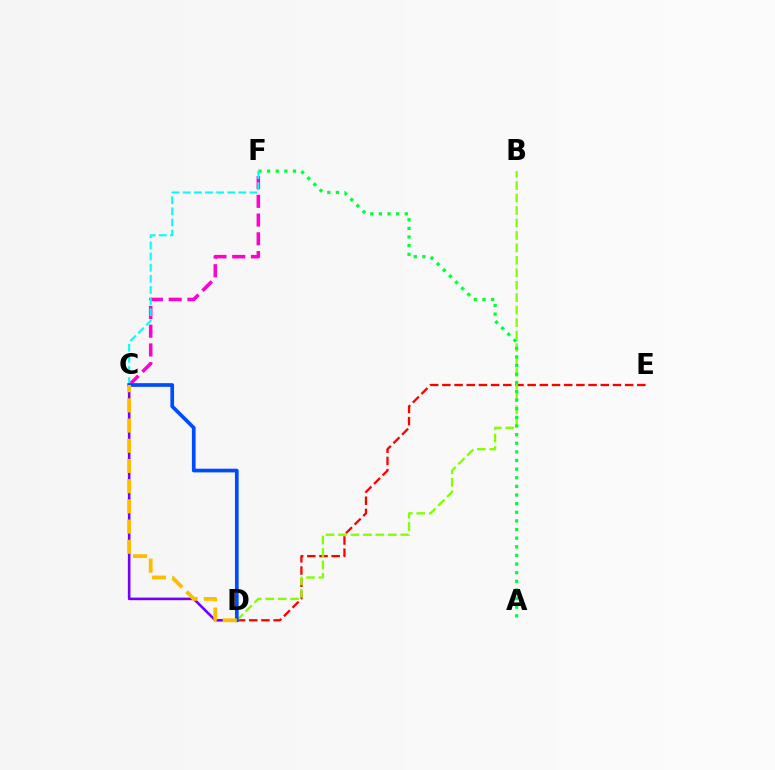{('D', 'E'): [{'color': '#ff0000', 'line_style': 'dashed', 'thickness': 1.66}], ('B', 'D'): [{'color': '#84ff00', 'line_style': 'dashed', 'thickness': 1.69}], ('A', 'F'): [{'color': '#00ff39', 'line_style': 'dotted', 'thickness': 2.34}], ('C', 'D'): [{'color': '#7200ff', 'line_style': 'solid', 'thickness': 1.87}, {'color': '#004bff', 'line_style': 'solid', 'thickness': 2.66}, {'color': '#ffbd00', 'line_style': 'dashed', 'thickness': 2.74}], ('C', 'F'): [{'color': '#ff00cf', 'line_style': 'dashed', 'thickness': 2.55}, {'color': '#00fff6', 'line_style': 'dashed', 'thickness': 1.51}]}